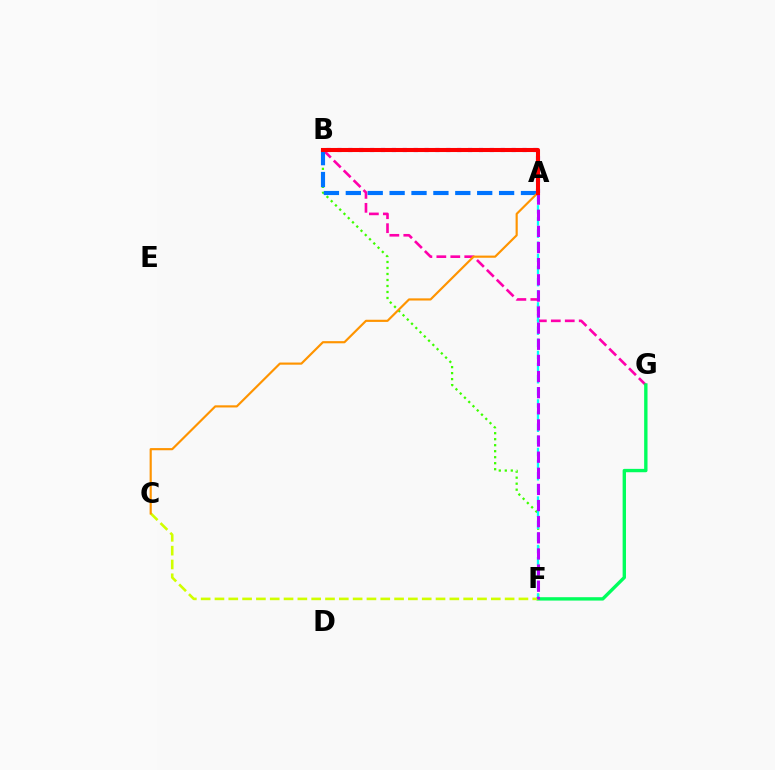{('B', 'F'): [{'color': '#3dff00', 'line_style': 'dotted', 'thickness': 1.63}], ('A', 'B'): [{'color': '#2500ff', 'line_style': 'dotted', 'thickness': 2.96}, {'color': '#0074ff', 'line_style': 'dashed', 'thickness': 2.97}, {'color': '#ff0000', 'line_style': 'solid', 'thickness': 2.93}], ('B', 'G'): [{'color': '#ff00ac', 'line_style': 'dashed', 'thickness': 1.9}], ('F', 'G'): [{'color': '#00ff5c', 'line_style': 'solid', 'thickness': 2.43}], ('C', 'F'): [{'color': '#d1ff00', 'line_style': 'dashed', 'thickness': 1.88}], ('A', 'F'): [{'color': '#00fff6', 'line_style': 'dashed', 'thickness': 1.65}, {'color': '#b900ff', 'line_style': 'dashed', 'thickness': 2.19}], ('A', 'C'): [{'color': '#ff9400', 'line_style': 'solid', 'thickness': 1.56}]}